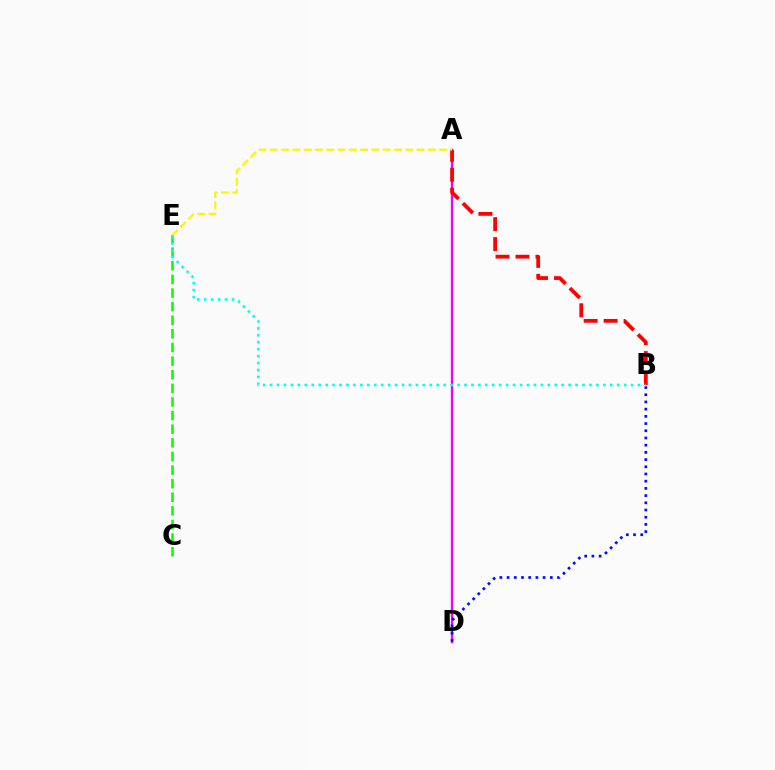{('C', 'E'): [{'color': '#08ff00', 'line_style': 'dashed', 'thickness': 1.85}], ('A', 'D'): [{'color': '#ee00ff', 'line_style': 'solid', 'thickness': 1.67}], ('B', 'D'): [{'color': '#0010ff', 'line_style': 'dotted', 'thickness': 1.96}], ('A', 'B'): [{'color': '#ff0000', 'line_style': 'dashed', 'thickness': 2.71}], ('A', 'E'): [{'color': '#fcf500', 'line_style': 'dashed', 'thickness': 1.53}], ('B', 'E'): [{'color': '#00fff6', 'line_style': 'dotted', 'thickness': 1.89}]}